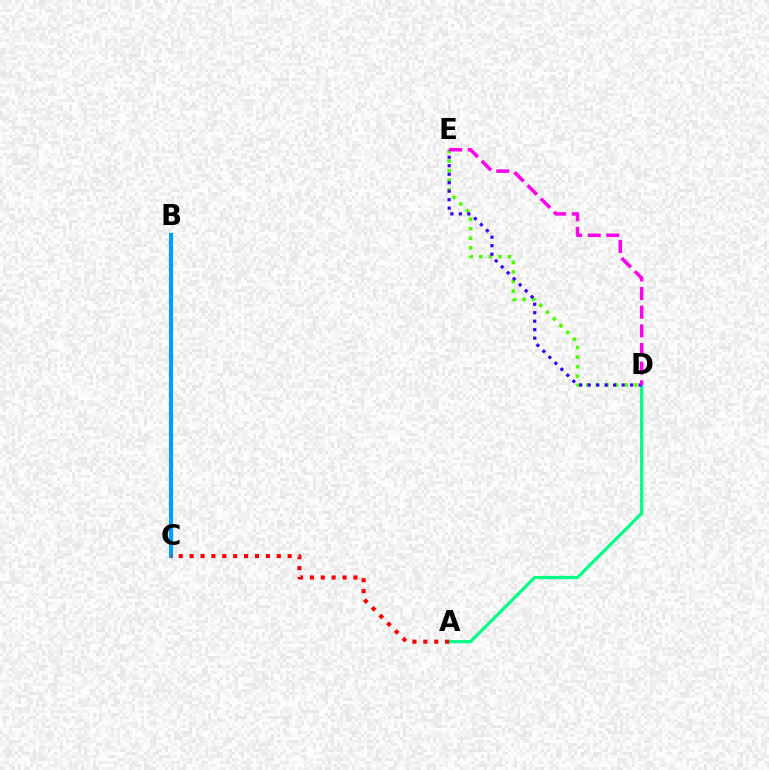{('A', 'D'): [{'color': '#00ff86', 'line_style': 'solid', 'thickness': 2.32}], ('B', 'C'): [{'color': '#ffd500', 'line_style': 'dotted', 'thickness': 2.25}, {'color': '#009eff', 'line_style': 'solid', 'thickness': 3.0}], ('D', 'E'): [{'color': '#4fff00', 'line_style': 'dotted', 'thickness': 2.6}, {'color': '#3700ff', 'line_style': 'dotted', 'thickness': 2.3}, {'color': '#ff00ed', 'line_style': 'dashed', 'thickness': 2.53}], ('A', 'C'): [{'color': '#ff0000', 'line_style': 'dotted', 'thickness': 2.96}]}